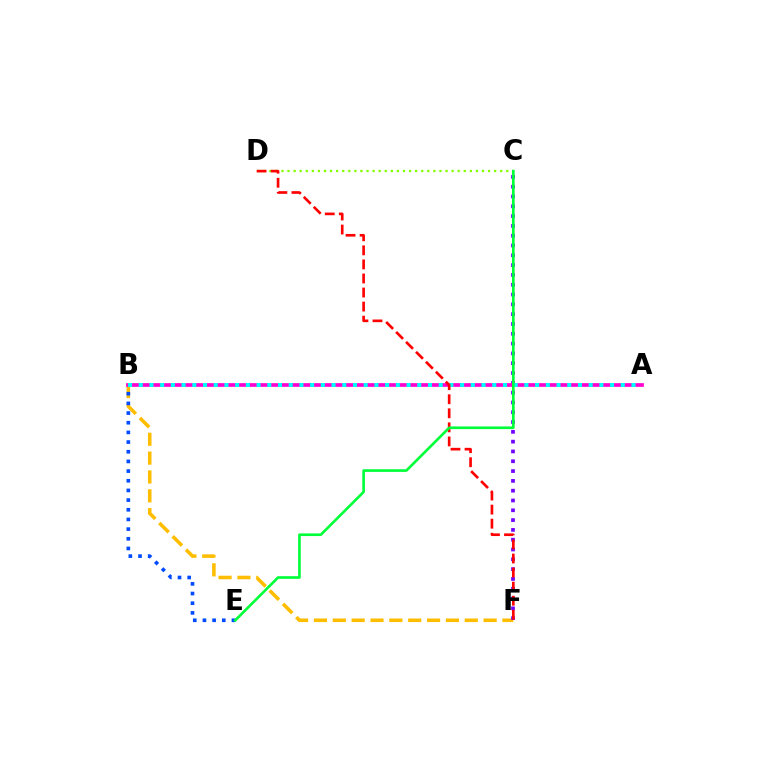{('B', 'F'): [{'color': '#ffbd00', 'line_style': 'dashed', 'thickness': 2.56}], ('C', 'F'): [{'color': '#7200ff', 'line_style': 'dotted', 'thickness': 2.66}], ('B', 'E'): [{'color': '#004bff', 'line_style': 'dotted', 'thickness': 2.63}], ('A', 'B'): [{'color': '#ff00cf', 'line_style': 'solid', 'thickness': 2.65}, {'color': '#00fff6', 'line_style': 'dotted', 'thickness': 2.91}], ('C', 'D'): [{'color': '#84ff00', 'line_style': 'dotted', 'thickness': 1.65}], ('D', 'F'): [{'color': '#ff0000', 'line_style': 'dashed', 'thickness': 1.91}], ('C', 'E'): [{'color': '#00ff39', 'line_style': 'solid', 'thickness': 1.91}]}